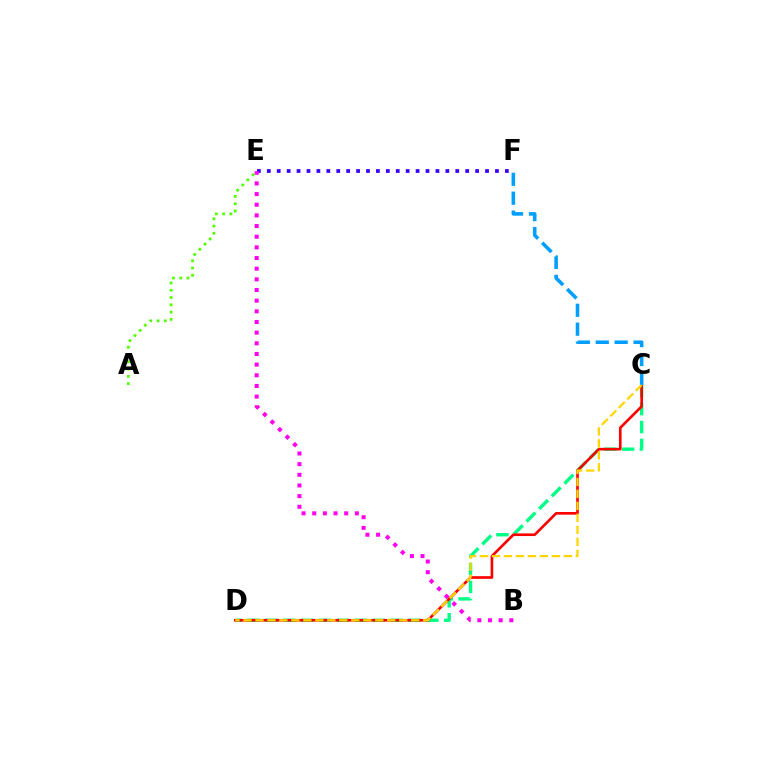{('C', 'D'): [{'color': '#00ff86', 'line_style': 'dashed', 'thickness': 2.43}, {'color': '#ff0000', 'line_style': 'solid', 'thickness': 1.91}, {'color': '#ffd500', 'line_style': 'dashed', 'thickness': 1.63}], ('E', 'F'): [{'color': '#3700ff', 'line_style': 'dotted', 'thickness': 2.7}], ('C', 'F'): [{'color': '#009eff', 'line_style': 'dashed', 'thickness': 2.57}], ('B', 'E'): [{'color': '#ff00ed', 'line_style': 'dotted', 'thickness': 2.9}], ('A', 'E'): [{'color': '#4fff00', 'line_style': 'dotted', 'thickness': 1.98}]}